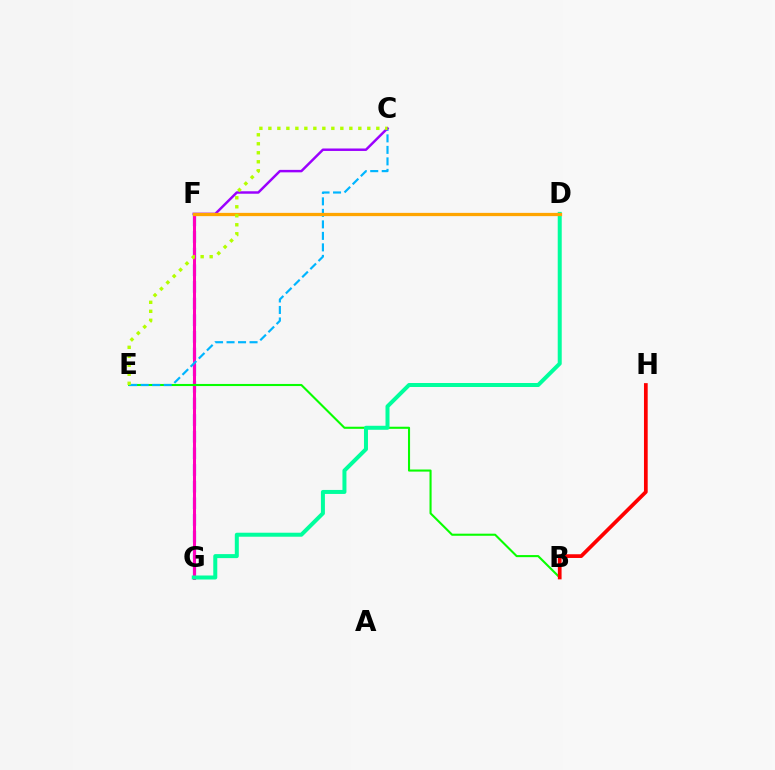{('F', 'G'): [{'color': '#0010ff', 'line_style': 'dashed', 'thickness': 2.26}, {'color': '#ff00bd', 'line_style': 'solid', 'thickness': 2.18}], ('B', 'E'): [{'color': '#08ff00', 'line_style': 'solid', 'thickness': 1.51}], ('C', 'E'): [{'color': '#00b5ff', 'line_style': 'dashed', 'thickness': 1.56}, {'color': '#b3ff00', 'line_style': 'dotted', 'thickness': 2.44}], ('C', 'F'): [{'color': '#9b00ff', 'line_style': 'solid', 'thickness': 1.77}], ('B', 'H'): [{'color': '#ff0000', 'line_style': 'solid', 'thickness': 2.68}], ('D', 'G'): [{'color': '#00ff9d', 'line_style': 'solid', 'thickness': 2.88}], ('D', 'F'): [{'color': '#ffa500', 'line_style': 'solid', 'thickness': 2.34}]}